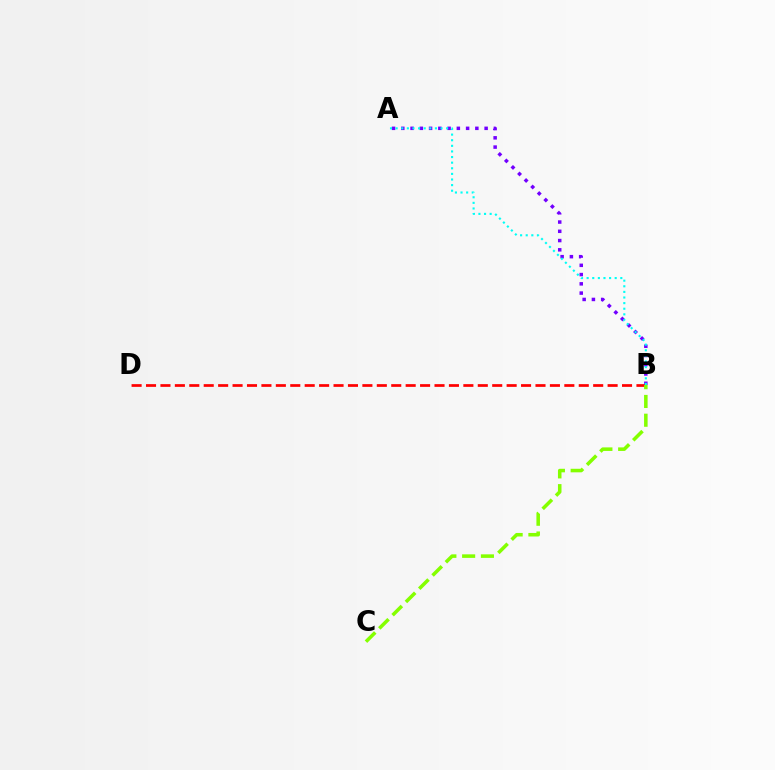{('A', 'B'): [{'color': '#7200ff', 'line_style': 'dotted', 'thickness': 2.52}, {'color': '#00fff6', 'line_style': 'dotted', 'thickness': 1.52}], ('B', 'D'): [{'color': '#ff0000', 'line_style': 'dashed', 'thickness': 1.96}], ('B', 'C'): [{'color': '#84ff00', 'line_style': 'dashed', 'thickness': 2.55}]}